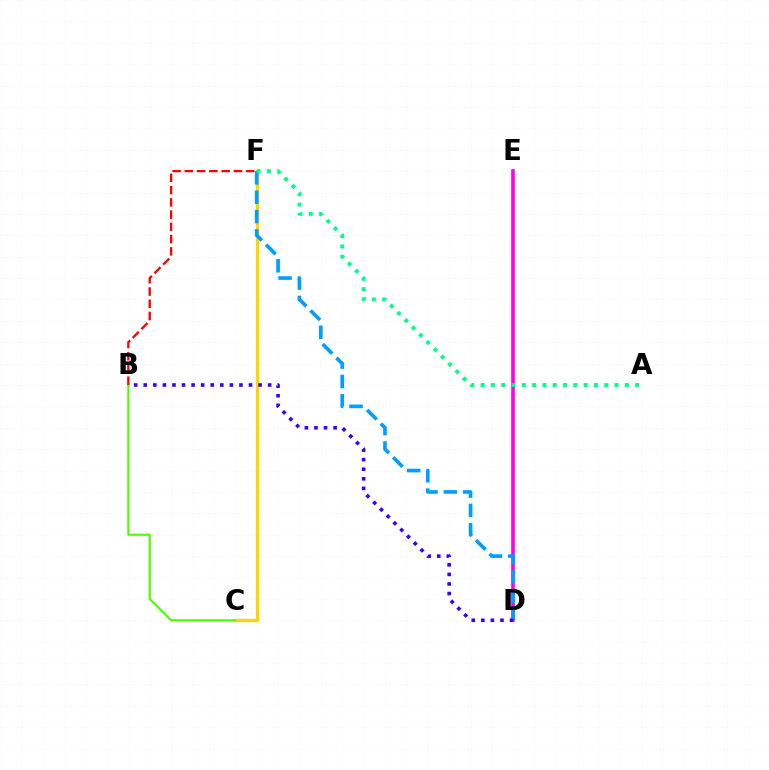{('C', 'F'): [{'color': '#ffd500', 'line_style': 'solid', 'thickness': 2.36}], ('D', 'E'): [{'color': '#ff00ed', 'line_style': 'solid', 'thickness': 2.62}], ('D', 'F'): [{'color': '#009eff', 'line_style': 'dashed', 'thickness': 2.63}], ('B', 'C'): [{'color': '#4fff00', 'line_style': 'solid', 'thickness': 1.55}], ('B', 'D'): [{'color': '#3700ff', 'line_style': 'dotted', 'thickness': 2.6}], ('A', 'F'): [{'color': '#00ff86', 'line_style': 'dotted', 'thickness': 2.8}], ('B', 'F'): [{'color': '#ff0000', 'line_style': 'dashed', 'thickness': 1.66}]}